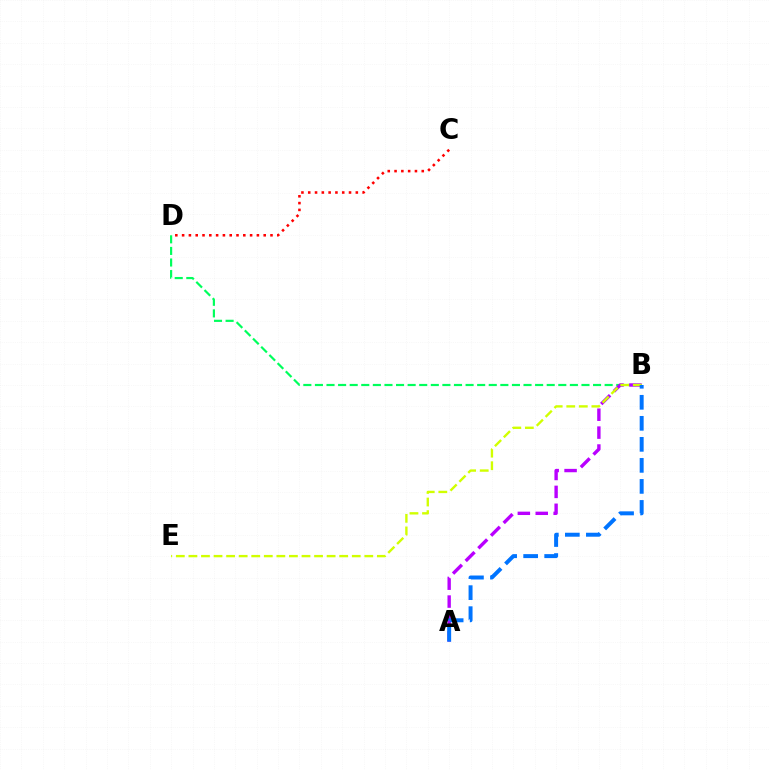{('C', 'D'): [{'color': '#ff0000', 'line_style': 'dotted', 'thickness': 1.85}], ('B', 'D'): [{'color': '#00ff5c', 'line_style': 'dashed', 'thickness': 1.57}], ('A', 'B'): [{'color': '#b900ff', 'line_style': 'dashed', 'thickness': 2.43}, {'color': '#0074ff', 'line_style': 'dashed', 'thickness': 2.86}], ('B', 'E'): [{'color': '#d1ff00', 'line_style': 'dashed', 'thickness': 1.71}]}